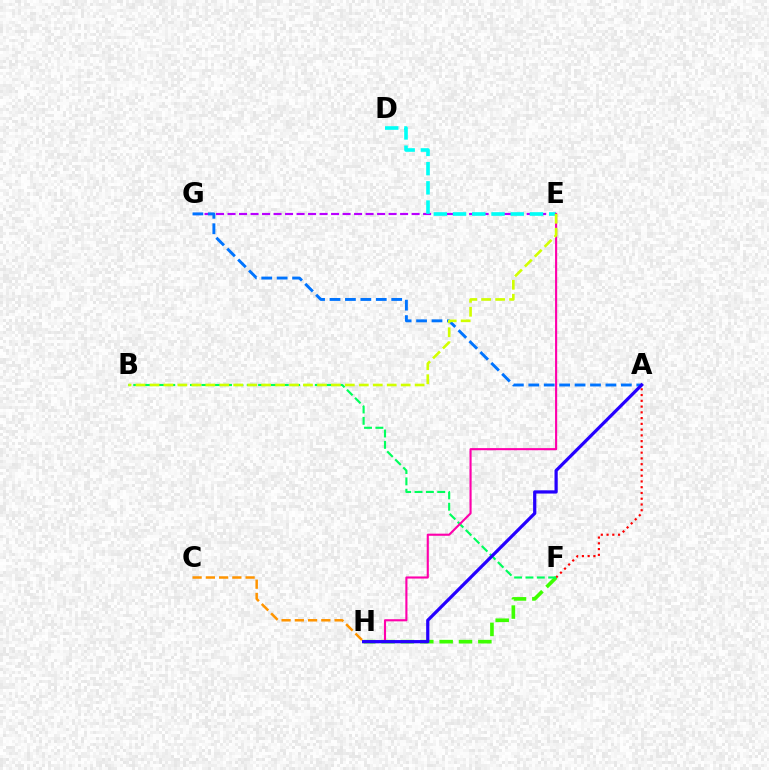{('E', 'G'): [{'color': '#b900ff', 'line_style': 'dashed', 'thickness': 1.56}], ('F', 'H'): [{'color': '#3dff00', 'line_style': 'dashed', 'thickness': 2.63}], ('C', 'H'): [{'color': '#ff9400', 'line_style': 'dashed', 'thickness': 1.8}], ('A', 'F'): [{'color': '#ff0000', 'line_style': 'dotted', 'thickness': 1.56}], ('A', 'G'): [{'color': '#0074ff', 'line_style': 'dashed', 'thickness': 2.1}], ('B', 'F'): [{'color': '#00ff5c', 'line_style': 'dashed', 'thickness': 1.54}], ('D', 'E'): [{'color': '#00fff6', 'line_style': 'dashed', 'thickness': 2.61}], ('E', 'H'): [{'color': '#ff00ac', 'line_style': 'solid', 'thickness': 1.53}], ('A', 'H'): [{'color': '#2500ff', 'line_style': 'solid', 'thickness': 2.32}], ('B', 'E'): [{'color': '#d1ff00', 'line_style': 'dashed', 'thickness': 1.9}]}